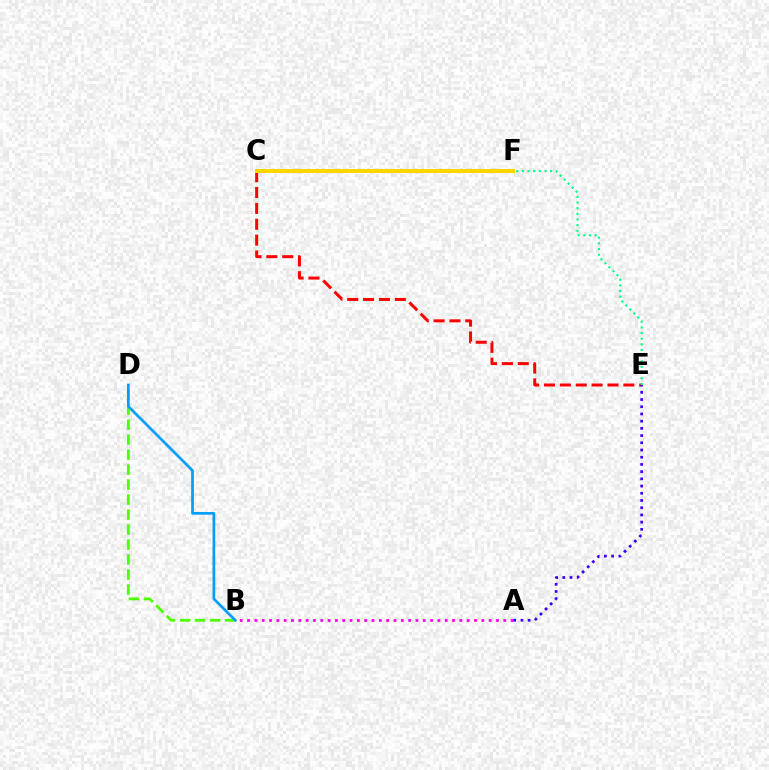{('C', 'E'): [{'color': '#ff0000', 'line_style': 'dashed', 'thickness': 2.16}], ('A', 'B'): [{'color': '#ff00ed', 'line_style': 'dotted', 'thickness': 1.99}], ('C', 'F'): [{'color': '#ffd500', 'line_style': 'solid', 'thickness': 2.89}], ('A', 'E'): [{'color': '#3700ff', 'line_style': 'dotted', 'thickness': 1.96}], ('E', 'F'): [{'color': '#00ff86', 'line_style': 'dotted', 'thickness': 1.54}], ('B', 'D'): [{'color': '#4fff00', 'line_style': 'dashed', 'thickness': 2.04}, {'color': '#009eff', 'line_style': 'solid', 'thickness': 1.94}]}